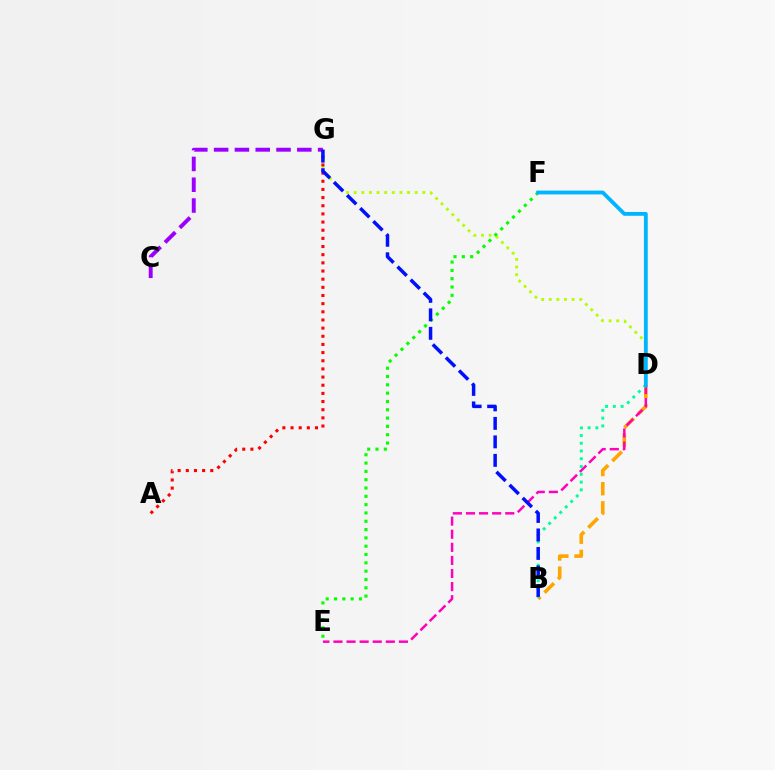{('B', 'D'): [{'color': '#ffa500', 'line_style': 'dashed', 'thickness': 2.6}, {'color': '#00ff9d', 'line_style': 'dotted', 'thickness': 2.11}], ('D', 'G'): [{'color': '#b3ff00', 'line_style': 'dotted', 'thickness': 2.07}], ('E', 'F'): [{'color': '#08ff00', 'line_style': 'dotted', 'thickness': 2.26}], ('C', 'G'): [{'color': '#9b00ff', 'line_style': 'dashed', 'thickness': 2.83}], ('D', 'E'): [{'color': '#ff00bd', 'line_style': 'dashed', 'thickness': 1.78}], ('D', 'F'): [{'color': '#00b5ff', 'line_style': 'solid', 'thickness': 2.75}], ('A', 'G'): [{'color': '#ff0000', 'line_style': 'dotted', 'thickness': 2.22}], ('B', 'G'): [{'color': '#0010ff', 'line_style': 'dashed', 'thickness': 2.51}]}